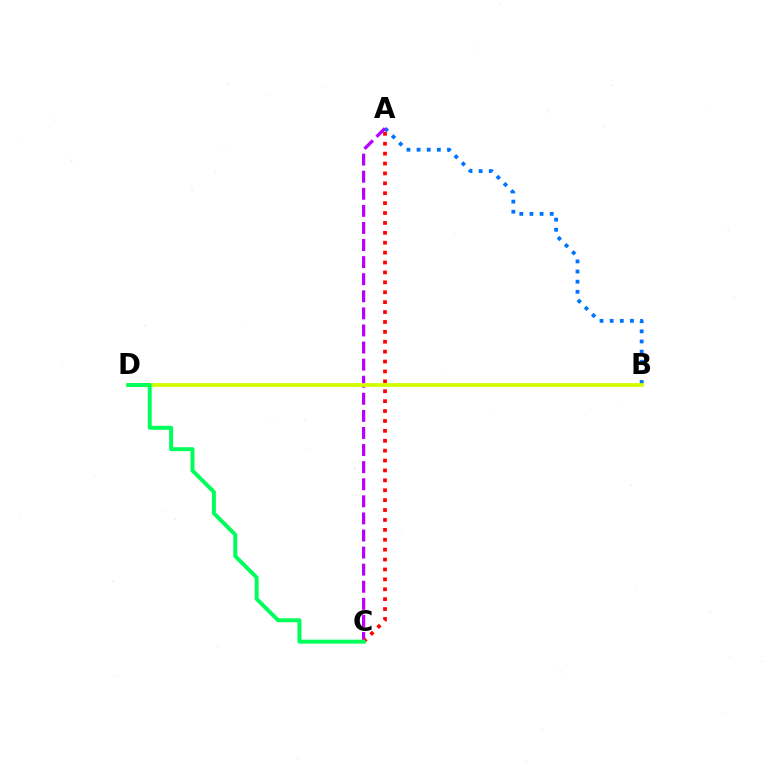{('A', 'B'): [{'color': '#0074ff', 'line_style': 'dotted', 'thickness': 2.75}], ('A', 'C'): [{'color': '#b900ff', 'line_style': 'dashed', 'thickness': 2.32}, {'color': '#ff0000', 'line_style': 'dotted', 'thickness': 2.69}], ('B', 'D'): [{'color': '#d1ff00', 'line_style': 'solid', 'thickness': 2.7}], ('C', 'D'): [{'color': '#00ff5c', 'line_style': 'solid', 'thickness': 2.85}]}